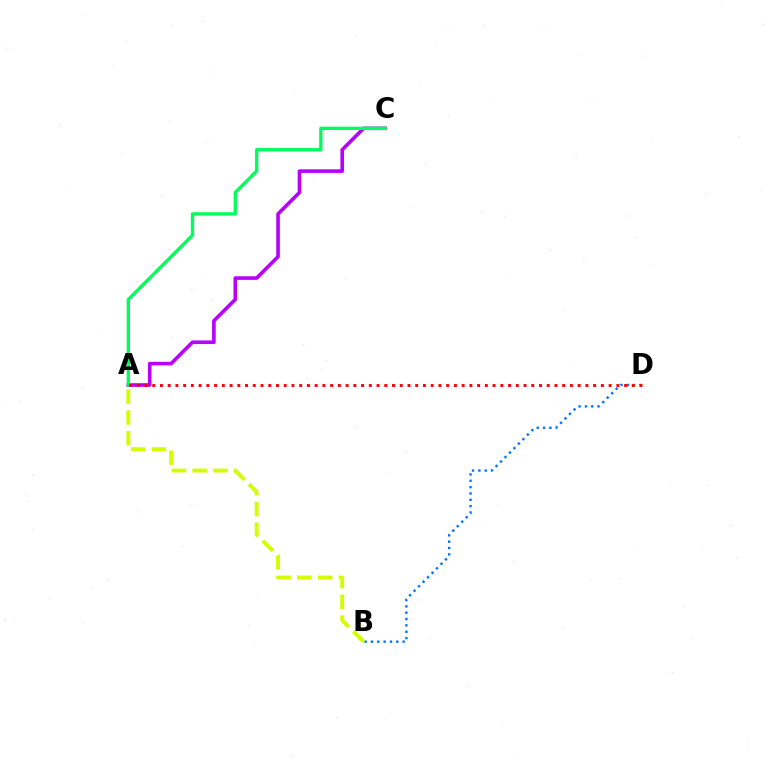{('B', 'D'): [{'color': '#0074ff', 'line_style': 'dotted', 'thickness': 1.72}], ('A', 'C'): [{'color': '#b900ff', 'line_style': 'solid', 'thickness': 2.61}, {'color': '#00ff5c', 'line_style': 'solid', 'thickness': 2.4}], ('A', 'B'): [{'color': '#d1ff00', 'line_style': 'dashed', 'thickness': 2.82}], ('A', 'D'): [{'color': '#ff0000', 'line_style': 'dotted', 'thickness': 2.1}]}